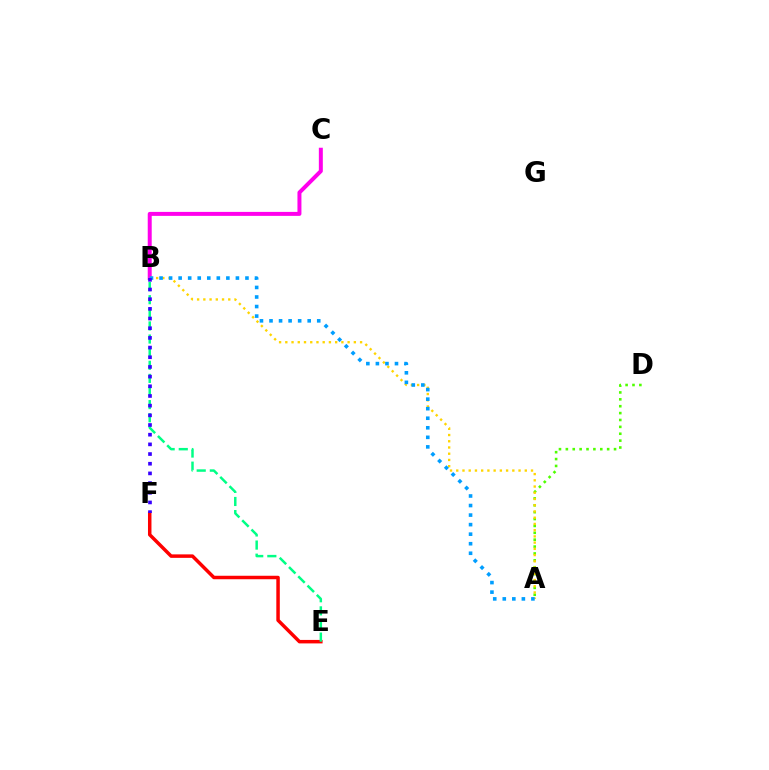{('A', 'D'): [{'color': '#4fff00', 'line_style': 'dotted', 'thickness': 1.87}], ('A', 'B'): [{'color': '#ffd500', 'line_style': 'dotted', 'thickness': 1.69}, {'color': '#009eff', 'line_style': 'dotted', 'thickness': 2.59}], ('E', 'F'): [{'color': '#ff0000', 'line_style': 'solid', 'thickness': 2.51}], ('B', 'C'): [{'color': '#ff00ed', 'line_style': 'solid', 'thickness': 2.87}], ('B', 'E'): [{'color': '#00ff86', 'line_style': 'dashed', 'thickness': 1.78}], ('B', 'F'): [{'color': '#3700ff', 'line_style': 'dotted', 'thickness': 2.63}]}